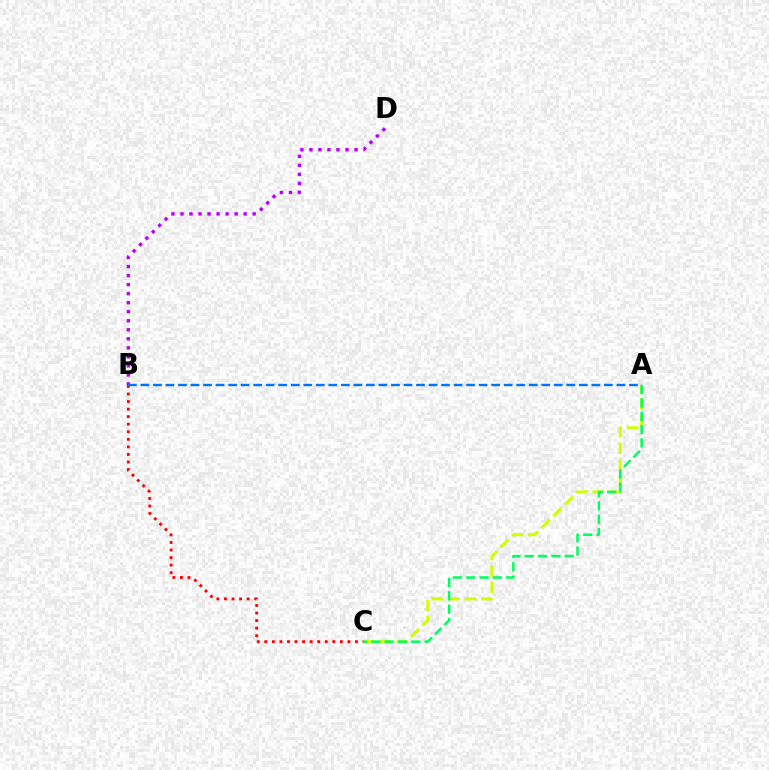{('B', 'D'): [{'color': '#b900ff', 'line_style': 'dotted', 'thickness': 2.45}], ('A', 'C'): [{'color': '#d1ff00', 'line_style': 'dashed', 'thickness': 2.23}, {'color': '#00ff5c', 'line_style': 'dashed', 'thickness': 1.81}], ('B', 'C'): [{'color': '#ff0000', 'line_style': 'dotted', 'thickness': 2.05}], ('A', 'B'): [{'color': '#0074ff', 'line_style': 'dashed', 'thickness': 1.7}]}